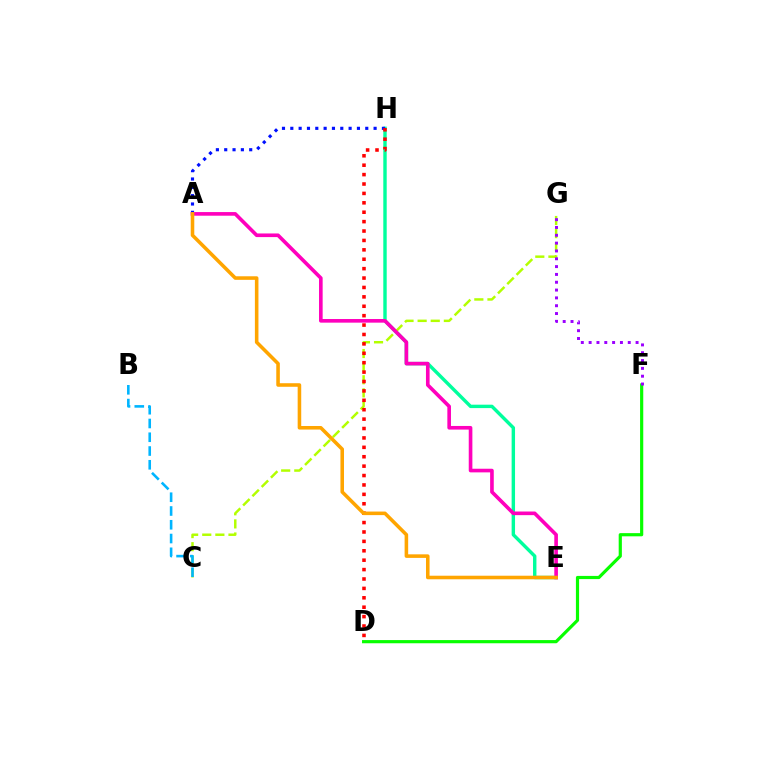{('E', 'H'): [{'color': '#00ff9d', 'line_style': 'solid', 'thickness': 2.46}], ('A', 'H'): [{'color': '#0010ff', 'line_style': 'dotted', 'thickness': 2.26}], ('C', 'G'): [{'color': '#b3ff00', 'line_style': 'dashed', 'thickness': 1.78}], ('B', 'C'): [{'color': '#00b5ff', 'line_style': 'dashed', 'thickness': 1.87}], ('D', 'F'): [{'color': '#08ff00', 'line_style': 'solid', 'thickness': 2.29}], ('D', 'H'): [{'color': '#ff0000', 'line_style': 'dotted', 'thickness': 2.56}], ('A', 'E'): [{'color': '#ff00bd', 'line_style': 'solid', 'thickness': 2.62}, {'color': '#ffa500', 'line_style': 'solid', 'thickness': 2.56}], ('F', 'G'): [{'color': '#9b00ff', 'line_style': 'dotted', 'thickness': 2.13}]}